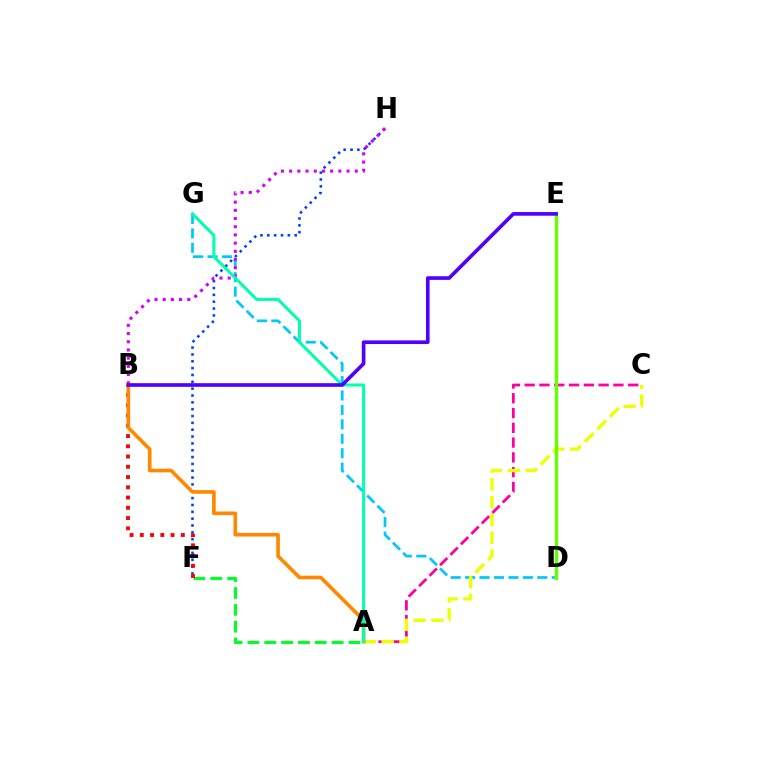{('A', 'C'): [{'color': '#ff00a0', 'line_style': 'dashed', 'thickness': 2.01}, {'color': '#eeff00', 'line_style': 'dashed', 'thickness': 2.42}], ('F', 'H'): [{'color': '#003fff', 'line_style': 'dotted', 'thickness': 1.86}], ('D', 'G'): [{'color': '#00c7ff', 'line_style': 'dashed', 'thickness': 1.96}], ('B', 'H'): [{'color': '#d600ff', 'line_style': 'dotted', 'thickness': 2.23}], ('A', 'F'): [{'color': '#00ff27', 'line_style': 'dashed', 'thickness': 2.29}], ('D', 'E'): [{'color': '#66ff00', 'line_style': 'solid', 'thickness': 2.46}], ('B', 'F'): [{'color': '#ff0000', 'line_style': 'dotted', 'thickness': 2.79}], ('A', 'B'): [{'color': '#ff8800', 'line_style': 'solid', 'thickness': 2.62}], ('A', 'G'): [{'color': '#00ffaf', 'line_style': 'solid', 'thickness': 2.19}], ('B', 'E'): [{'color': '#4f00ff', 'line_style': 'solid', 'thickness': 2.63}]}